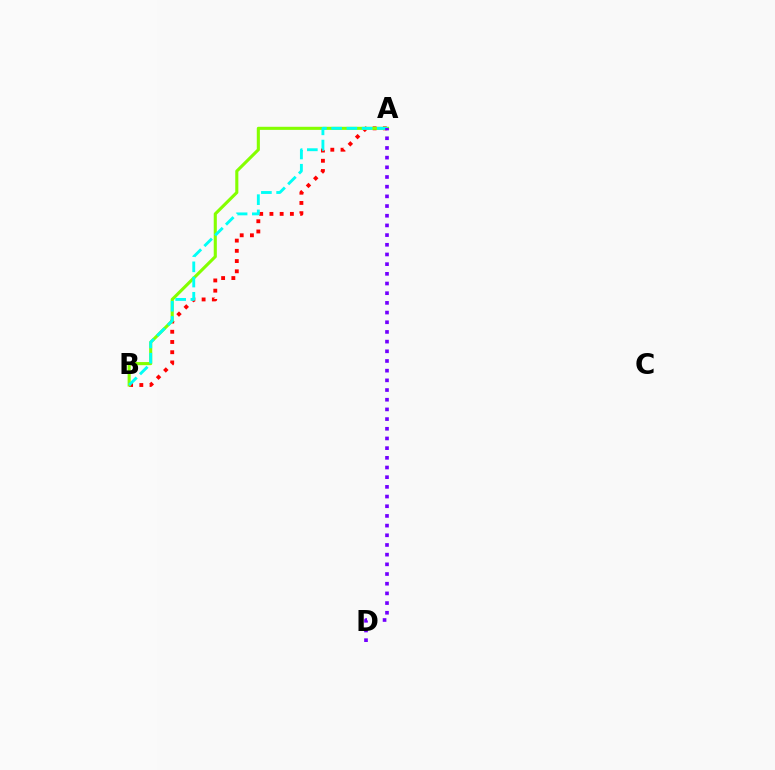{('A', 'B'): [{'color': '#ff0000', 'line_style': 'dotted', 'thickness': 2.78}, {'color': '#84ff00', 'line_style': 'solid', 'thickness': 2.23}, {'color': '#00fff6', 'line_style': 'dashed', 'thickness': 2.07}], ('A', 'D'): [{'color': '#7200ff', 'line_style': 'dotted', 'thickness': 2.63}]}